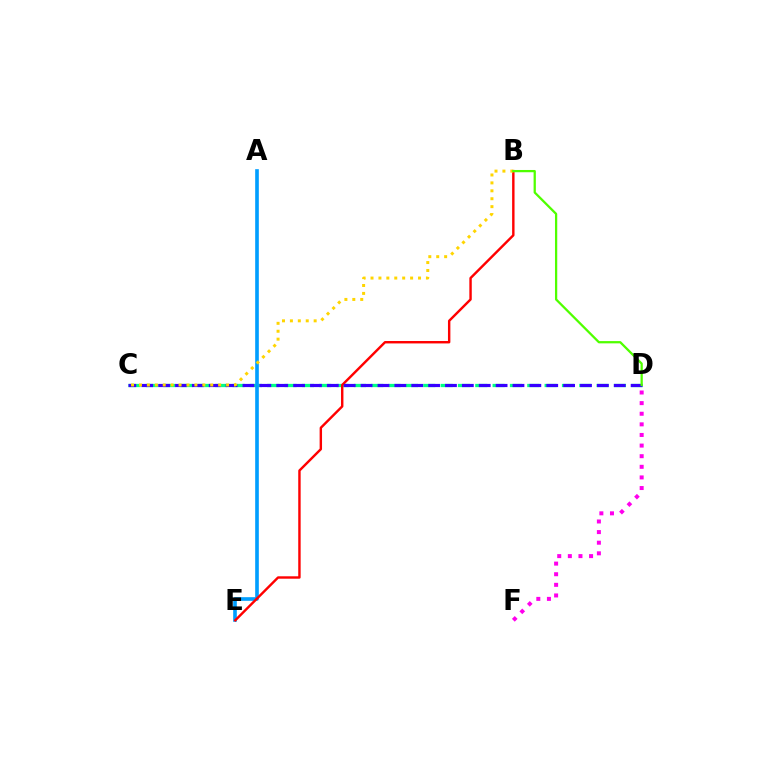{('C', 'D'): [{'color': '#00ff86', 'line_style': 'dashed', 'thickness': 2.36}, {'color': '#3700ff', 'line_style': 'dashed', 'thickness': 2.29}], ('A', 'E'): [{'color': '#009eff', 'line_style': 'solid', 'thickness': 2.62}], ('B', 'E'): [{'color': '#ff0000', 'line_style': 'solid', 'thickness': 1.74}], ('D', 'F'): [{'color': '#ff00ed', 'line_style': 'dotted', 'thickness': 2.88}], ('B', 'C'): [{'color': '#ffd500', 'line_style': 'dotted', 'thickness': 2.15}], ('B', 'D'): [{'color': '#4fff00', 'line_style': 'solid', 'thickness': 1.63}]}